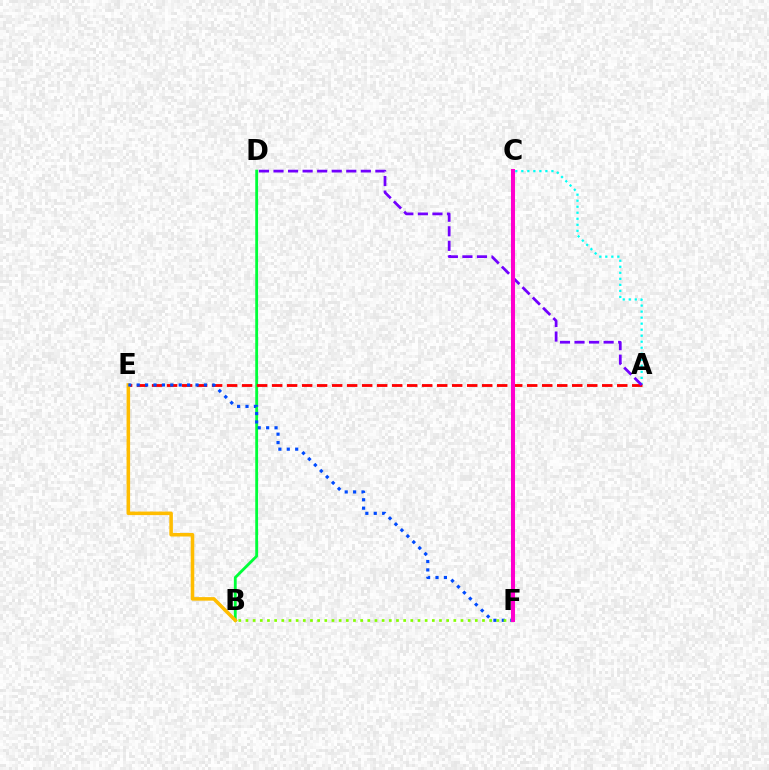{('B', 'D'): [{'color': '#00ff39', 'line_style': 'solid', 'thickness': 2.04}], ('A', 'C'): [{'color': '#00fff6', 'line_style': 'dotted', 'thickness': 1.64}], ('A', 'E'): [{'color': '#ff0000', 'line_style': 'dashed', 'thickness': 2.04}], ('B', 'E'): [{'color': '#ffbd00', 'line_style': 'solid', 'thickness': 2.55}], ('A', 'D'): [{'color': '#7200ff', 'line_style': 'dashed', 'thickness': 1.98}], ('E', 'F'): [{'color': '#004bff', 'line_style': 'dotted', 'thickness': 2.28}], ('B', 'F'): [{'color': '#84ff00', 'line_style': 'dotted', 'thickness': 1.95}], ('C', 'F'): [{'color': '#ff00cf', 'line_style': 'solid', 'thickness': 2.91}]}